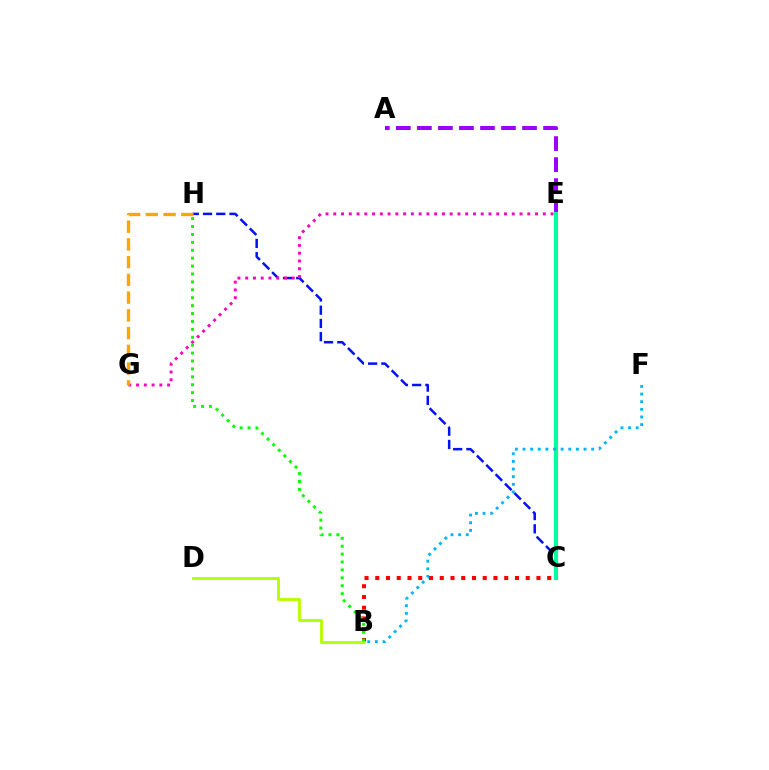{('A', 'E'): [{'color': '#9b00ff', 'line_style': 'dashed', 'thickness': 2.86}], ('C', 'H'): [{'color': '#0010ff', 'line_style': 'dashed', 'thickness': 1.8}], ('B', 'C'): [{'color': '#ff0000', 'line_style': 'dotted', 'thickness': 2.92}], ('E', 'G'): [{'color': '#ff00bd', 'line_style': 'dotted', 'thickness': 2.11}], ('C', 'E'): [{'color': '#00ff9d', 'line_style': 'solid', 'thickness': 2.97}], ('G', 'H'): [{'color': '#ffa500', 'line_style': 'dashed', 'thickness': 2.41}], ('B', 'F'): [{'color': '#00b5ff', 'line_style': 'dotted', 'thickness': 2.07}], ('B', 'H'): [{'color': '#08ff00', 'line_style': 'dotted', 'thickness': 2.15}], ('B', 'D'): [{'color': '#b3ff00', 'line_style': 'solid', 'thickness': 2.04}]}